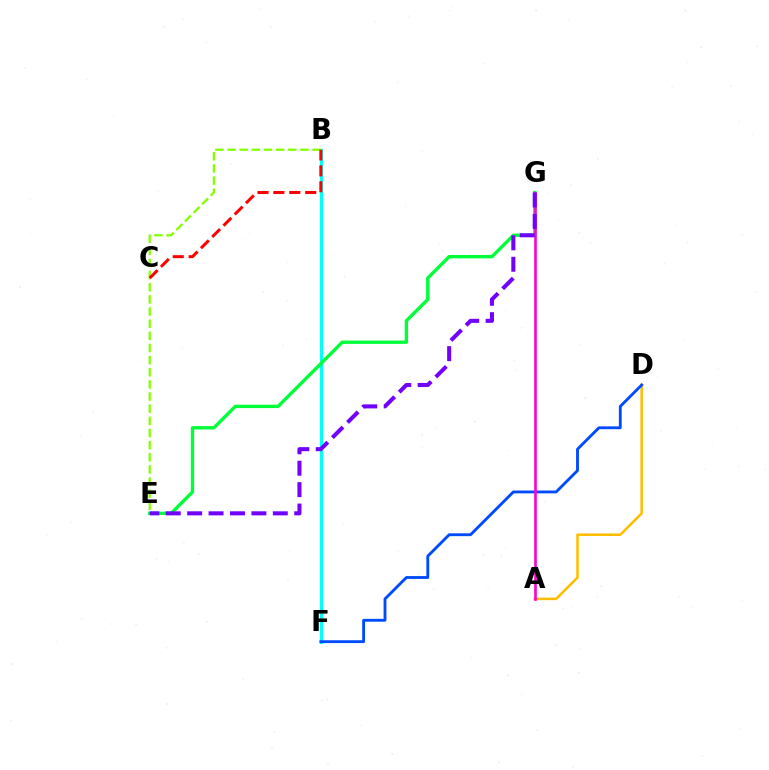{('B', 'F'): [{'color': '#00fff6', 'line_style': 'solid', 'thickness': 2.23}], ('E', 'G'): [{'color': '#00ff39', 'line_style': 'solid', 'thickness': 2.42}, {'color': '#7200ff', 'line_style': 'dashed', 'thickness': 2.91}], ('B', 'E'): [{'color': '#84ff00', 'line_style': 'dashed', 'thickness': 1.65}], ('A', 'D'): [{'color': '#ffbd00', 'line_style': 'solid', 'thickness': 1.83}], ('D', 'F'): [{'color': '#004bff', 'line_style': 'solid', 'thickness': 2.06}], ('B', 'C'): [{'color': '#ff0000', 'line_style': 'dashed', 'thickness': 2.16}], ('A', 'G'): [{'color': '#ff00cf', 'line_style': 'solid', 'thickness': 1.89}]}